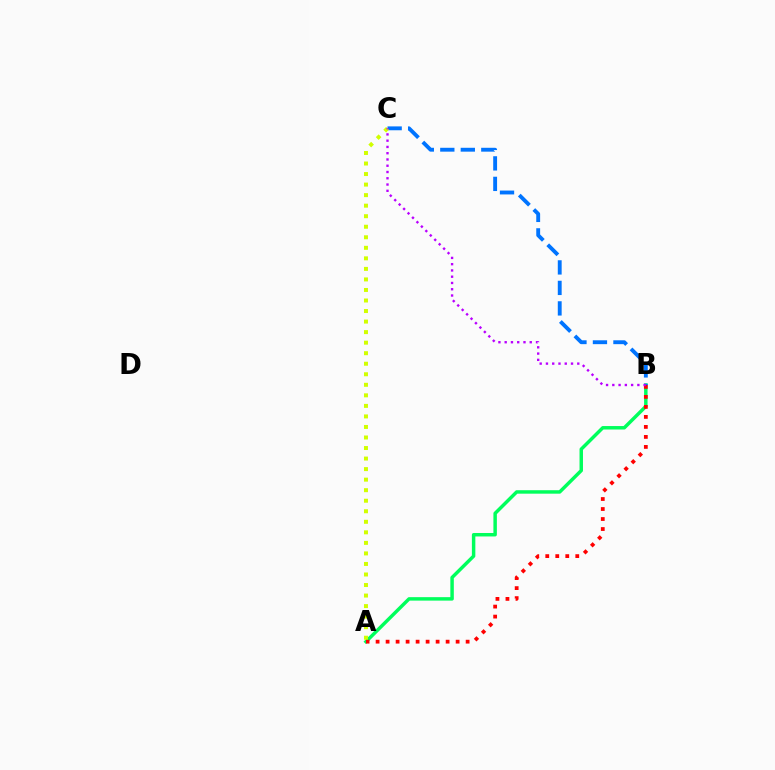{('A', 'B'): [{'color': '#00ff5c', 'line_style': 'solid', 'thickness': 2.49}, {'color': '#ff0000', 'line_style': 'dotted', 'thickness': 2.72}], ('B', 'C'): [{'color': '#0074ff', 'line_style': 'dashed', 'thickness': 2.78}, {'color': '#b900ff', 'line_style': 'dotted', 'thickness': 1.7}], ('A', 'C'): [{'color': '#d1ff00', 'line_style': 'dotted', 'thickness': 2.86}]}